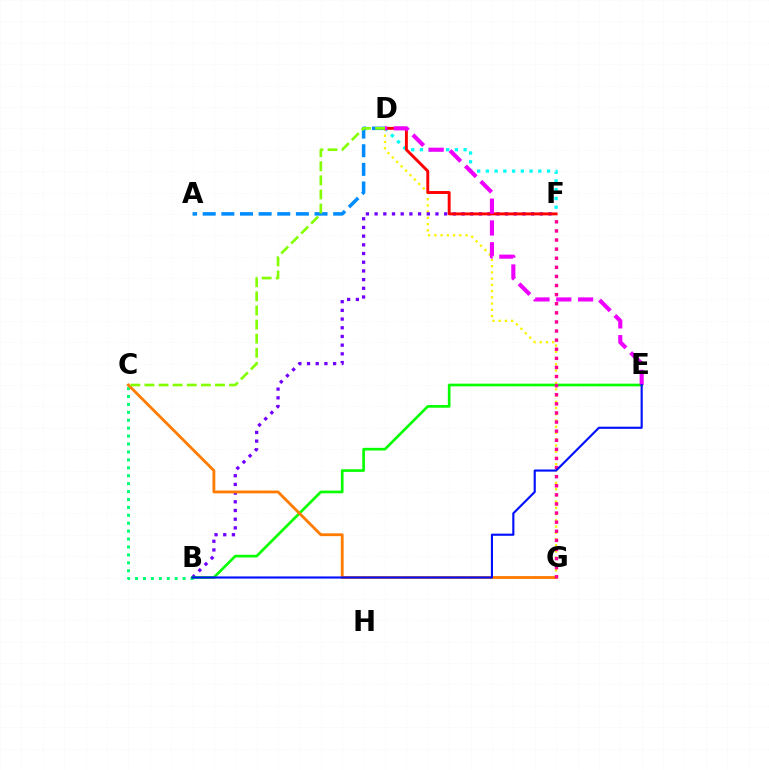{('D', 'F'): [{'color': '#00fff6', 'line_style': 'dotted', 'thickness': 2.37}, {'color': '#ff0000', 'line_style': 'solid', 'thickness': 2.1}], ('D', 'G'): [{'color': '#fcf500', 'line_style': 'dotted', 'thickness': 1.7}], ('A', 'D'): [{'color': '#008cff', 'line_style': 'dashed', 'thickness': 2.53}], ('B', 'F'): [{'color': '#7200ff', 'line_style': 'dotted', 'thickness': 2.36}], ('B', 'C'): [{'color': '#00ff74', 'line_style': 'dotted', 'thickness': 2.15}], ('B', 'E'): [{'color': '#08ff00', 'line_style': 'solid', 'thickness': 1.92}, {'color': '#0010ff', 'line_style': 'solid', 'thickness': 1.54}], ('C', 'G'): [{'color': '#ff7c00', 'line_style': 'solid', 'thickness': 2.03}], ('D', 'E'): [{'color': '#ee00ff', 'line_style': 'dashed', 'thickness': 2.96}], ('C', 'D'): [{'color': '#84ff00', 'line_style': 'dashed', 'thickness': 1.92}], ('F', 'G'): [{'color': '#ff0094', 'line_style': 'dotted', 'thickness': 2.47}]}